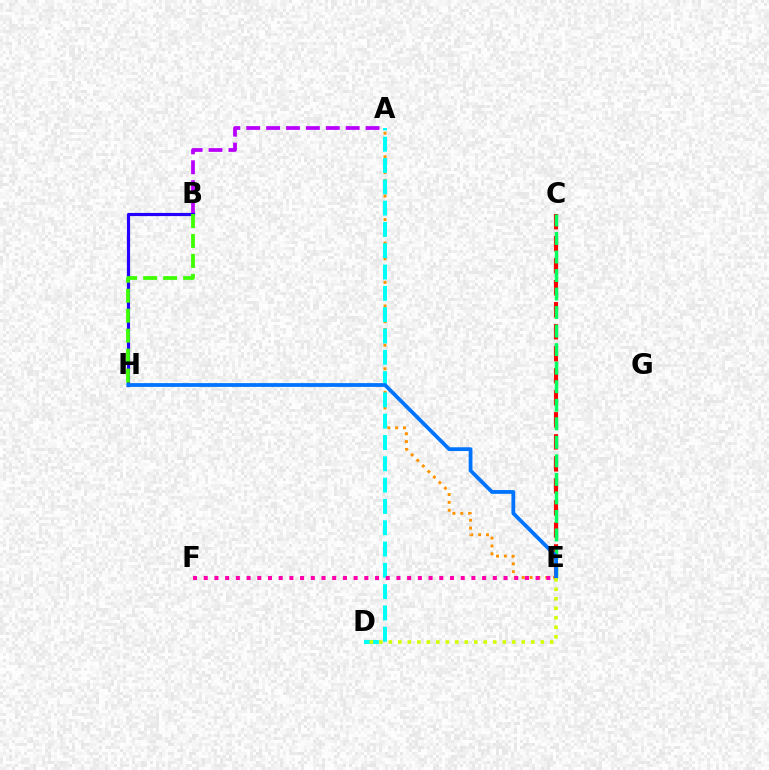{('A', 'B'): [{'color': '#b900ff', 'line_style': 'dashed', 'thickness': 2.7}], ('B', 'H'): [{'color': '#2500ff', 'line_style': 'solid', 'thickness': 2.29}, {'color': '#3dff00', 'line_style': 'dashed', 'thickness': 2.71}], ('A', 'E'): [{'color': '#ff9400', 'line_style': 'dotted', 'thickness': 2.13}], ('A', 'D'): [{'color': '#00fff6', 'line_style': 'dashed', 'thickness': 2.89}], ('C', 'E'): [{'color': '#ff0000', 'line_style': 'dashed', 'thickness': 2.99}, {'color': '#00ff5c', 'line_style': 'dashed', 'thickness': 2.52}], ('E', 'F'): [{'color': '#ff00ac', 'line_style': 'dotted', 'thickness': 2.91}], ('E', 'H'): [{'color': '#0074ff', 'line_style': 'solid', 'thickness': 2.72}], ('D', 'E'): [{'color': '#d1ff00', 'line_style': 'dotted', 'thickness': 2.58}]}